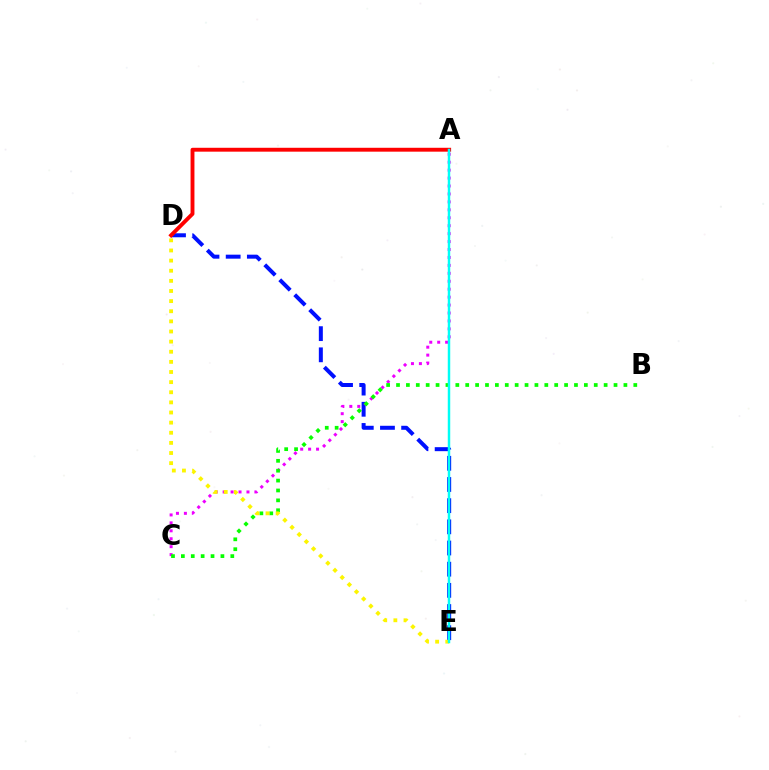{('D', 'E'): [{'color': '#0010ff', 'line_style': 'dashed', 'thickness': 2.88}, {'color': '#fcf500', 'line_style': 'dotted', 'thickness': 2.75}], ('A', 'C'): [{'color': '#ee00ff', 'line_style': 'dotted', 'thickness': 2.16}], ('B', 'C'): [{'color': '#08ff00', 'line_style': 'dotted', 'thickness': 2.69}], ('A', 'D'): [{'color': '#ff0000', 'line_style': 'solid', 'thickness': 2.8}], ('A', 'E'): [{'color': '#00fff6', 'line_style': 'solid', 'thickness': 1.77}]}